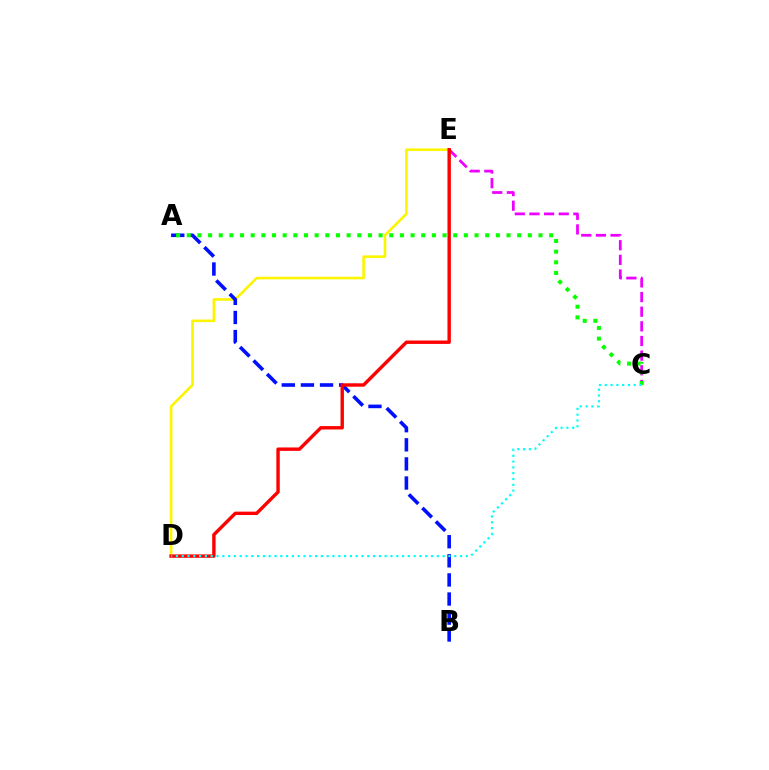{('C', 'E'): [{'color': '#ee00ff', 'line_style': 'dashed', 'thickness': 1.99}], ('D', 'E'): [{'color': '#fcf500', 'line_style': 'solid', 'thickness': 1.88}, {'color': '#ff0000', 'line_style': 'solid', 'thickness': 2.45}], ('A', 'B'): [{'color': '#0010ff', 'line_style': 'dashed', 'thickness': 2.6}], ('A', 'C'): [{'color': '#08ff00', 'line_style': 'dotted', 'thickness': 2.9}], ('C', 'D'): [{'color': '#00fff6', 'line_style': 'dotted', 'thickness': 1.58}]}